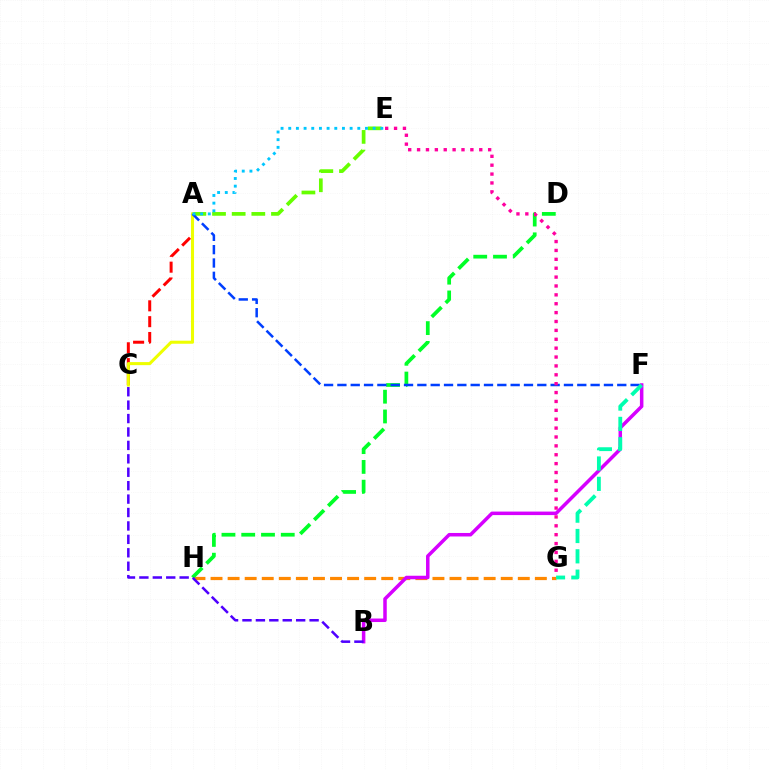{('G', 'H'): [{'color': '#ff8800', 'line_style': 'dashed', 'thickness': 2.32}], ('A', 'C'): [{'color': '#ff0000', 'line_style': 'dashed', 'thickness': 2.15}, {'color': '#eeff00', 'line_style': 'solid', 'thickness': 2.2}], ('A', 'E'): [{'color': '#66ff00', 'line_style': 'dashed', 'thickness': 2.67}, {'color': '#00c7ff', 'line_style': 'dotted', 'thickness': 2.08}], ('D', 'H'): [{'color': '#00ff27', 'line_style': 'dashed', 'thickness': 2.69}], ('B', 'F'): [{'color': '#d600ff', 'line_style': 'solid', 'thickness': 2.53}], ('A', 'F'): [{'color': '#003fff', 'line_style': 'dashed', 'thickness': 1.81}], ('B', 'C'): [{'color': '#4f00ff', 'line_style': 'dashed', 'thickness': 1.82}], ('E', 'G'): [{'color': '#ff00a0', 'line_style': 'dotted', 'thickness': 2.41}], ('F', 'G'): [{'color': '#00ffaf', 'line_style': 'dashed', 'thickness': 2.76}]}